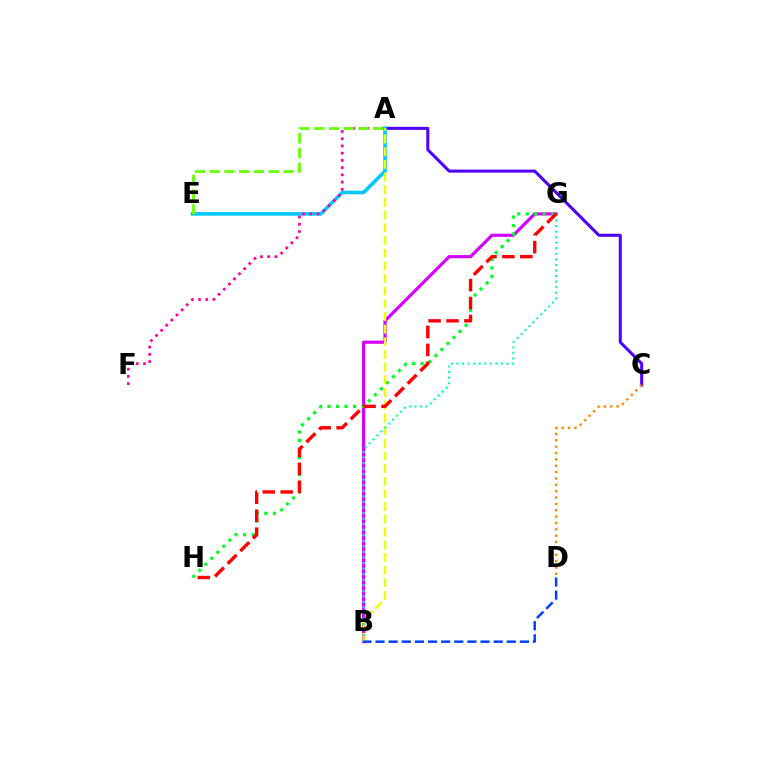{('A', 'C'): [{'color': '#4f00ff', 'line_style': 'solid', 'thickness': 2.18}], ('B', 'G'): [{'color': '#d600ff', 'line_style': 'solid', 'thickness': 2.29}, {'color': '#00ffaf', 'line_style': 'dotted', 'thickness': 1.51}], ('G', 'H'): [{'color': '#00ff27', 'line_style': 'dotted', 'thickness': 2.32}, {'color': '#ff0000', 'line_style': 'dashed', 'thickness': 2.44}], ('A', 'E'): [{'color': '#00c7ff', 'line_style': 'solid', 'thickness': 2.58}, {'color': '#66ff00', 'line_style': 'dashed', 'thickness': 2.0}], ('A', 'B'): [{'color': '#eeff00', 'line_style': 'dashed', 'thickness': 1.72}], ('B', 'D'): [{'color': '#003fff', 'line_style': 'dashed', 'thickness': 1.78}], ('A', 'F'): [{'color': '#ff00a0', 'line_style': 'dotted', 'thickness': 1.97}], ('C', 'D'): [{'color': '#ff8800', 'line_style': 'dotted', 'thickness': 1.73}]}